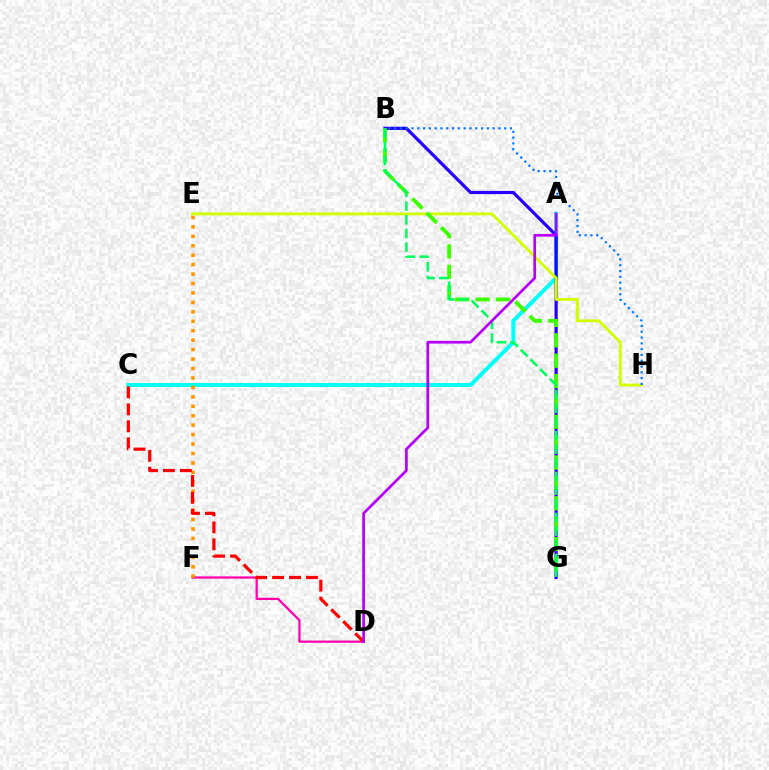{('A', 'C'): [{'color': '#00fff6', 'line_style': 'solid', 'thickness': 2.84}], ('D', 'F'): [{'color': '#ff00ac', 'line_style': 'solid', 'thickness': 1.62}], ('E', 'F'): [{'color': '#ff9400', 'line_style': 'dotted', 'thickness': 2.57}], ('B', 'G'): [{'color': '#2500ff', 'line_style': 'solid', 'thickness': 2.31}, {'color': '#3dff00', 'line_style': 'dashed', 'thickness': 2.77}, {'color': '#00ff5c', 'line_style': 'dashed', 'thickness': 1.86}], ('E', 'H'): [{'color': '#d1ff00', 'line_style': 'solid', 'thickness': 2.04}], ('C', 'D'): [{'color': '#ff0000', 'line_style': 'dashed', 'thickness': 2.3}], ('B', 'H'): [{'color': '#0074ff', 'line_style': 'dotted', 'thickness': 1.57}], ('A', 'D'): [{'color': '#b900ff', 'line_style': 'solid', 'thickness': 1.95}]}